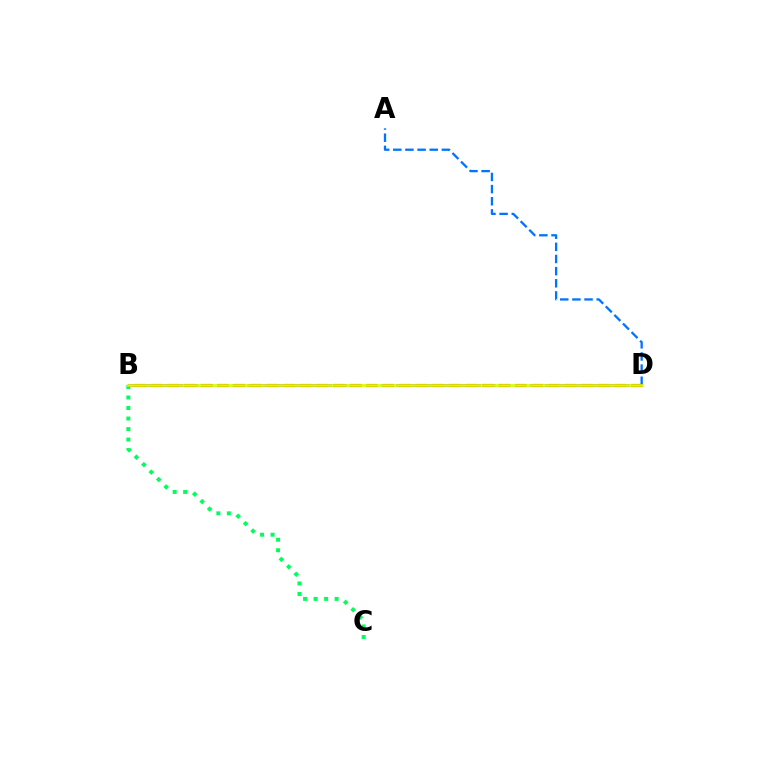{('B', 'C'): [{'color': '#00ff5c', 'line_style': 'dotted', 'thickness': 2.86}], ('B', 'D'): [{'color': '#b900ff', 'line_style': 'dashed', 'thickness': 2.02}, {'color': '#ff0000', 'line_style': 'dashed', 'thickness': 2.25}, {'color': '#d1ff00', 'line_style': 'solid', 'thickness': 1.93}], ('A', 'D'): [{'color': '#0074ff', 'line_style': 'dashed', 'thickness': 1.65}]}